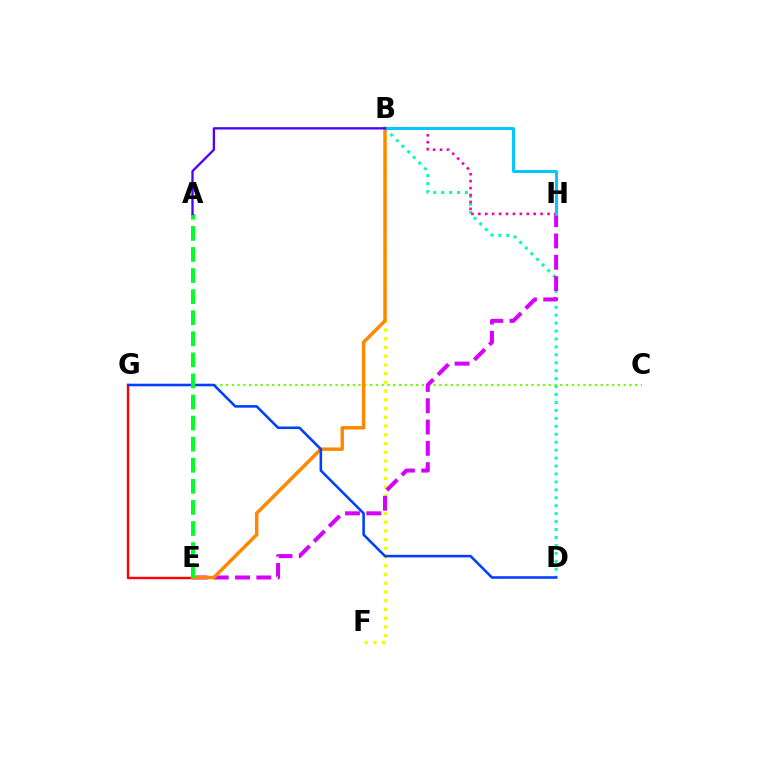{('B', 'D'): [{'color': '#00ffaf', 'line_style': 'dotted', 'thickness': 2.16}], ('C', 'G'): [{'color': '#66ff00', 'line_style': 'dotted', 'thickness': 1.57}], ('E', 'G'): [{'color': '#ff0000', 'line_style': 'solid', 'thickness': 1.73}], ('B', 'F'): [{'color': '#eeff00', 'line_style': 'dotted', 'thickness': 2.37}], ('E', 'H'): [{'color': '#d600ff', 'line_style': 'dashed', 'thickness': 2.89}], ('B', 'E'): [{'color': '#ff8800', 'line_style': 'solid', 'thickness': 2.49}], ('D', 'G'): [{'color': '#003fff', 'line_style': 'solid', 'thickness': 1.85}], ('B', 'H'): [{'color': '#ff00a0', 'line_style': 'dotted', 'thickness': 1.88}, {'color': '#00c7ff', 'line_style': 'solid', 'thickness': 2.11}], ('A', 'E'): [{'color': '#00ff27', 'line_style': 'dashed', 'thickness': 2.86}], ('A', 'B'): [{'color': '#4f00ff', 'line_style': 'solid', 'thickness': 1.67}]}